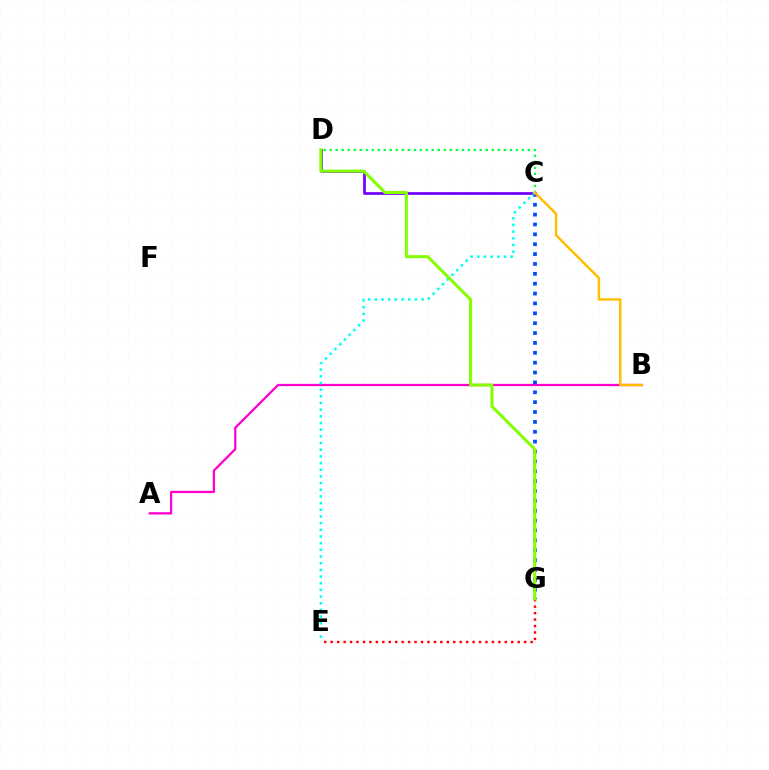{('C', 'D'): [{'color': '#00ff39', 'line_style': 'dotted', 'thickness': 1.63}, {'color': '#7200ff', 'line_style': 'solid', 'thickness': 1.97}], ('A', 'B'): [{'color': '#ff00cf', 'line_style': 'solid', 'thickness': 1.63}], ('C', 'G'): [{'color': '#004bff', 'line_style': 'dotted', 'thickness': 2.68}], ('C', 'E'): [{'color': '#00fff6', 'line_style': 'dotted', 'thickness': 1.81}], ('E', 'G'): [{'color': '#ff0000', 'line_style': 'dotted', 'thickness': 1.75}], ('D', 'G'): [{'color': '#84ff00', 'line_style': 'solid', 'thickness': 2.18}], ('B', 'C'): [{'color': '#ffbd00', 'line_style': 'solid', 'thickness': 1.77}]}